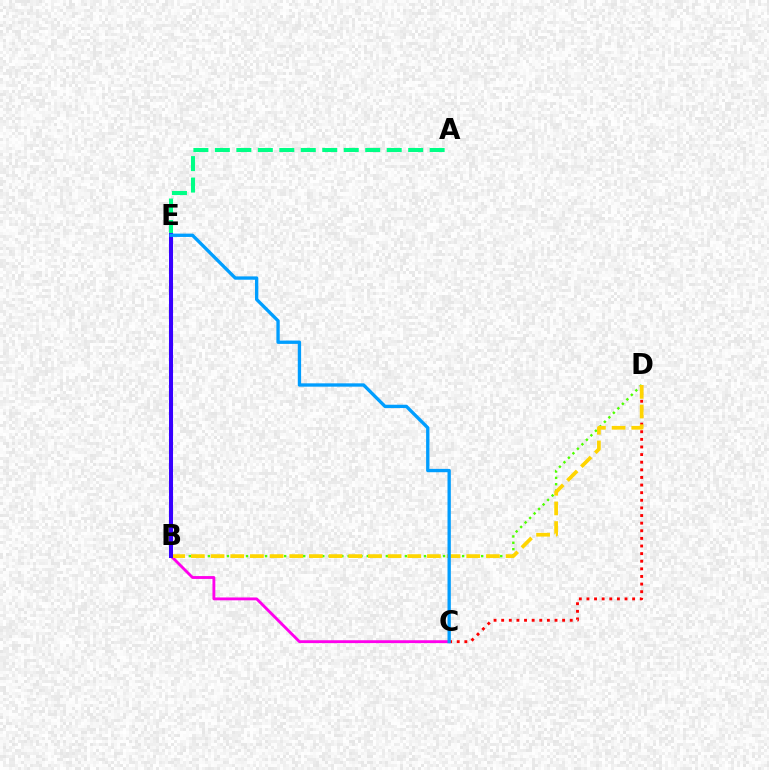{('B', 'D'): [{'color': '#4fff00', 'line_style': 'dotted', 'thickness': 1.73}, {'color': '#ffd500', 'line_style': 'dashed', 'thickness': 2.67}], ('B', 'C'): [{'color': '#ff00ed', 'line_style': 'solid', 'thickness': 2.06}], ('C', 'D'): [{'color': '#ff0000', 'line_style': 'dotted', 'thickness': 2.07}], ('A', 'E'): [{'color': '#00ff86', 'line_style': 'dashed', 'thickness': 2.92}], ('B', 'E'): [{'color': '#3700ff', 'line_style': 'solid', 'thickness': 2.91}], ('C', 'E'): [{'color': '#009eff', 'line_style': 'solid', 'thickness': 2.4}]}